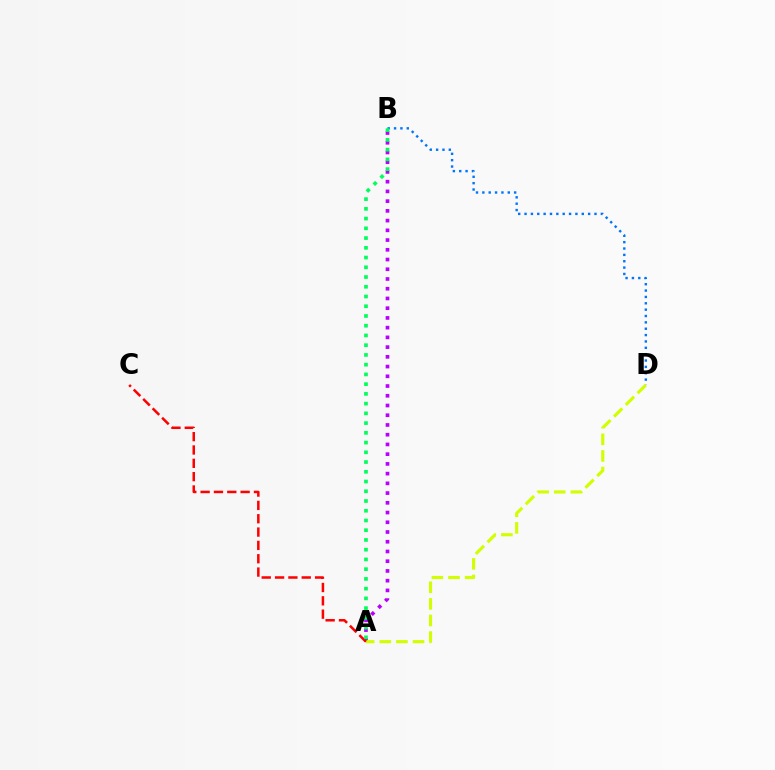{('B', 'D'): [{'color': '#0074ff', 'line_style': 'dotted', 'thickness': 1.73}], ('A', 'B'): [{'color': '#b900ff', 'line_style': 'dotted', 'thickness': 2.64}, {'color': '#00ff5c', 'line_style': 'dotted', 'thickness': 2.65}], ('A', 'D'): [{'color': '#d1ff00', 'line_style': 'dashed', 'thickness': 2.26}], ('A', 'C'): [{'color': '#ff0000', 'line_style': 'dashed', 'thickness': 1.81}]}